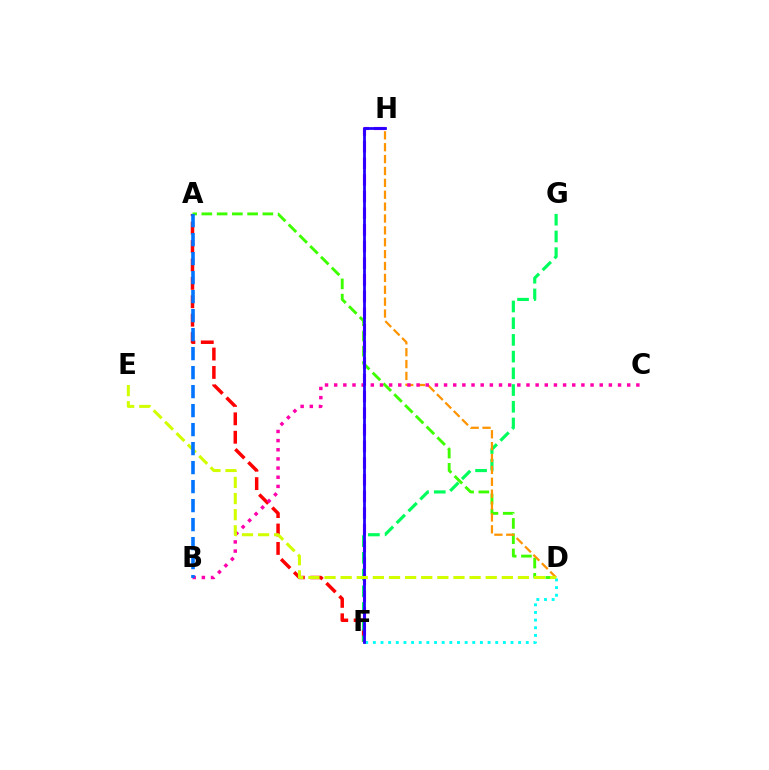{('A', 'F'): [{'color': '#ff0000', 'line_style': 'dashed', 'thickness': 2.5}], ('A', 'D'): [{'color': '#3dff00', 'line_style': 'dashed', 'thickness': 2.07}], ('F', 'G'): [{'color': '#00ff5c', 'line_style': 'dashed', 'thickness': 2.27}], ('F', 'H'): [{'color': '#b900ff', 'line_style': 'dashed', 'thickness': 2.26}, {'color': '#2500ff', 'line_style': 'solid', 'thickness': 1.99}], ('D', 'F'): [{'color': '#00fff6', 'line_style': 'dotted', 'thickness': 2.08}], ('D', 'H'): [{'color': '#ff9400', 'line_style': 'dashed', 'thickness': 1.61}], ('B', 'C'): [{'color': '#ff00ac', 'line_style': 'dotted', 'thickness': 2.49}], ('D', 'E'): [{'color': '#d1ff00', 'line_style': 'dashed', 'thickness': 2.19}], ('A', 'B'): [{'color': '#0074ff', 'line_style': 'dashed', 'thickness': 2.58}]}